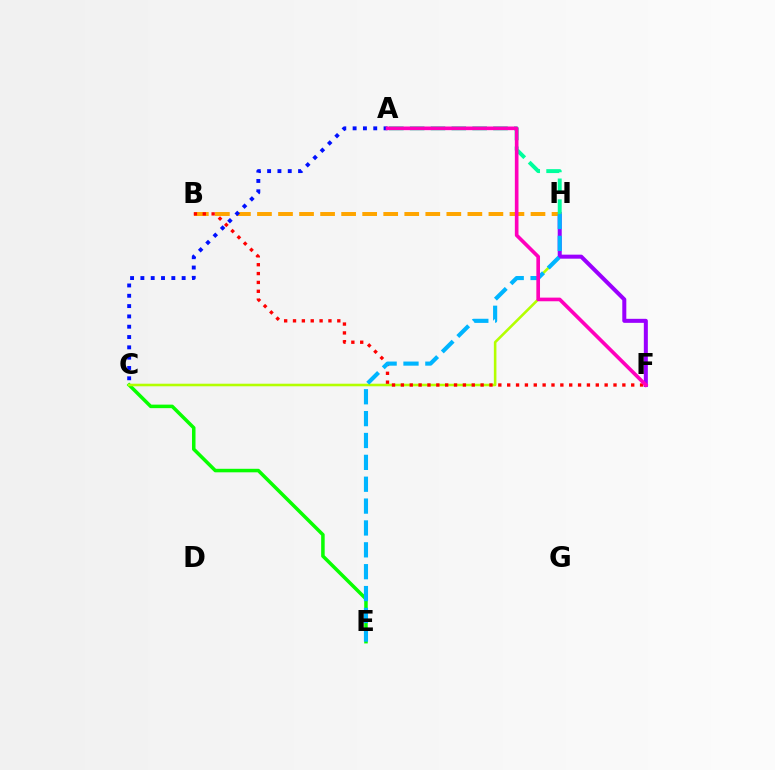{('C', 'E'): [{'color': '#08ff00', 'line_style': 'solid', 'thickness': 2.53}], ('C', 'H'): [{'color': '#b3ff00', 'line_style': 'solid', 'thickness': 1.85}], ('F', 'H'): [{'color': '#9b00ff', 'line_style': 'solid', 'thickness': 2.9}], ('B', 'H'): [{'color': '#ffa500', 'line_style': 'dashed', 'thickness': 2.86}], ('B', 'F'): [{'color': '#ff0000', 'line_style': 'dotted', 'thickness': 2.41}], ('E', 'H'): [{'color': '#00b5ff', 'line_style': 'dashed', 'thickness': 2.97}], ('A', 'H'): [{'color': '#00ff9d', 'line_style': 'dashed', 'thickness': 2.83}], ('A', 'C'): [{'color': '#0010ff', 'line_style': 'dotted', 'thickness': 2.8}], ('A', 'F'): [{'color': '#ff00bd', 'line_style': 'solid', 'thickness': 2.62}]}